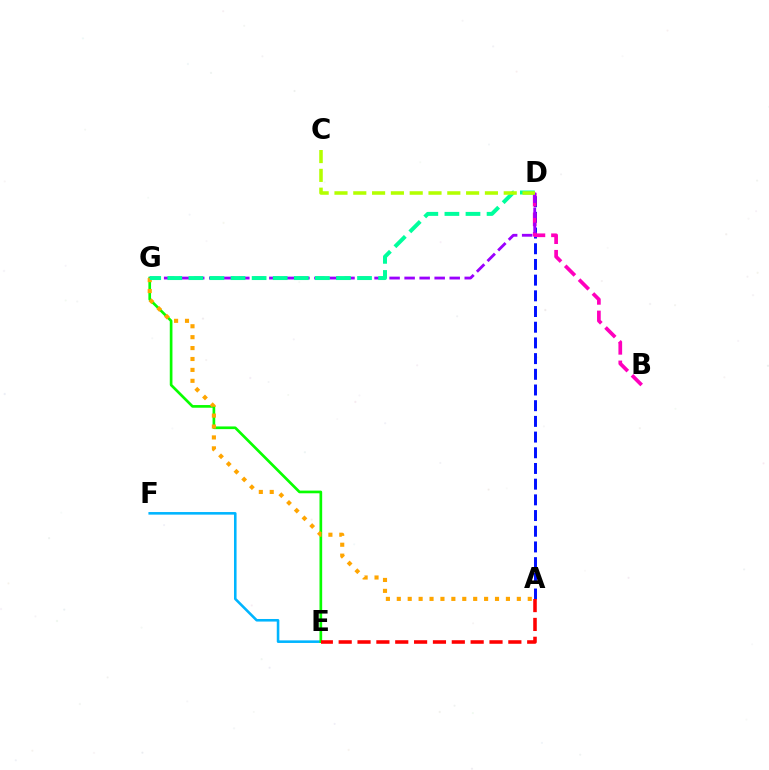{('E', 'F'): [{'color': '#00b5ff', 'line_style': 'solid', 'thickness': 1.86}], ('E', 'G'): [{'color': '#08ff00', 'line_style': 'solid', 'thickness': 1.93}], ('A', 'D'): [{'color': '#0010ff', 'line_style': 'dashed', 'thickness': 2.13}], ('B', 'D'): [{'color': '#ff00bd', 'line_style': 'dashed', 'thickness': 2.66}], ('A', 'E'): [{'color': '#ff0000', 'line_style': 'dashed', 'thickness': 2.56}], ('D', 'G'): [{'color': '#9b00ff', 'line_style': 'dashed', 'thickness': 2.04}, {'color': '#00ff9d', 'line_style': 'dashed', 'thickness': 2.86}], ('A', 'G'): [{'color': '#ffa500', 'line_style': 'dotted', 'thickness': 2.96}], ('C', 'D'): [{'color': '#b3ff00', 'line_style': 'dashed', 'thickness': 2.55}]}